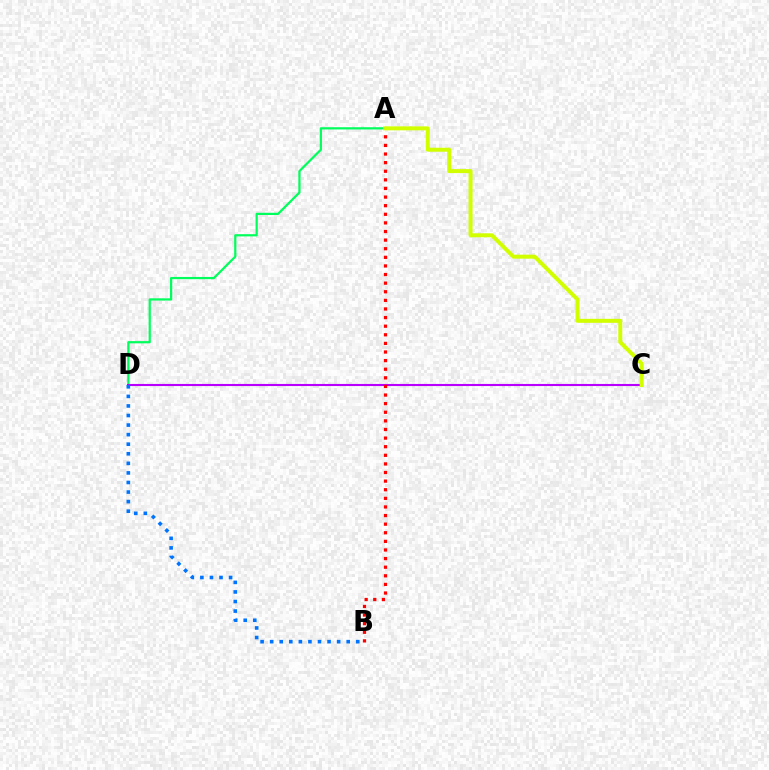{('A', 'D'): [{'color': '#00ff5c', 'line_style': 'solid', 'thickness': 1.6}], ('C', 'D'): [{'color': '#b900ff', 'line_style': 'solid', 'thickness': 1.51}], ('A', 'B'): [{'color': '#ff0000', 'line_style': 'dotted', 'thickness': 2.34}], ('B', 'D'): [{'color': '#0074ff', 'line_style': 'dotted', 'thickness': 2.6}], ('A', 'C'): [{'color': '#d1ff00', 'line_style': 'solid', 'thickness': 2.87}]}